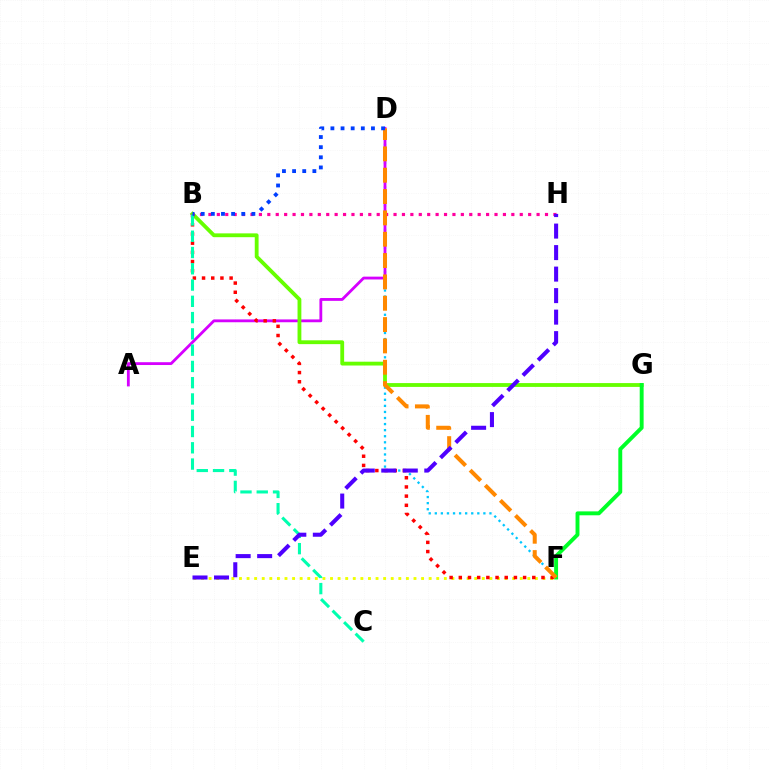{('D', 'F'): [{'color': '#00c7ff', 'line_style': 'dotted', 'thickness': 1.65}, {'color': '#ff8800', 'line_style': 'dashed', 'thickness': 2.9}], ('A', 'D'): [{'color': '#d600ff', 'line_style': 'solid', 'thickness': 2.03}], ('B', 'G'): [{'color': '#66ff00', 'line_style': 'solid', 'thickness': 2.75}], ('F', 'G'): [{'color': '#00ff27', 'line_style': 'solid', 'thickness': 2.82}], ('E', 'F'): [{'color': '#eeff00', 'line_style': 'dotted', 'thickness': 2.06}], ('B', 'F'): [{'color': '#ff0000', 'line_style': 'dotted', 'thickness': 2.5}], ('B', 'C'): [{'color': '#00ffaf', 'line_style': 'dashed', 'thickness': 2.21}], ('B', 'H'): [{'color': '#ff00a0', 'line_style': 'dotted', 'thickness': 2.29}], ('B', 'D'): [{'color': '#003fff', 'line_style': 'dotted', 'thickness': 2.75}], ('E', 'H'): [{'color': '#4f00ff', 'line_style': 'dashed', 'thickness': 2.92}]}